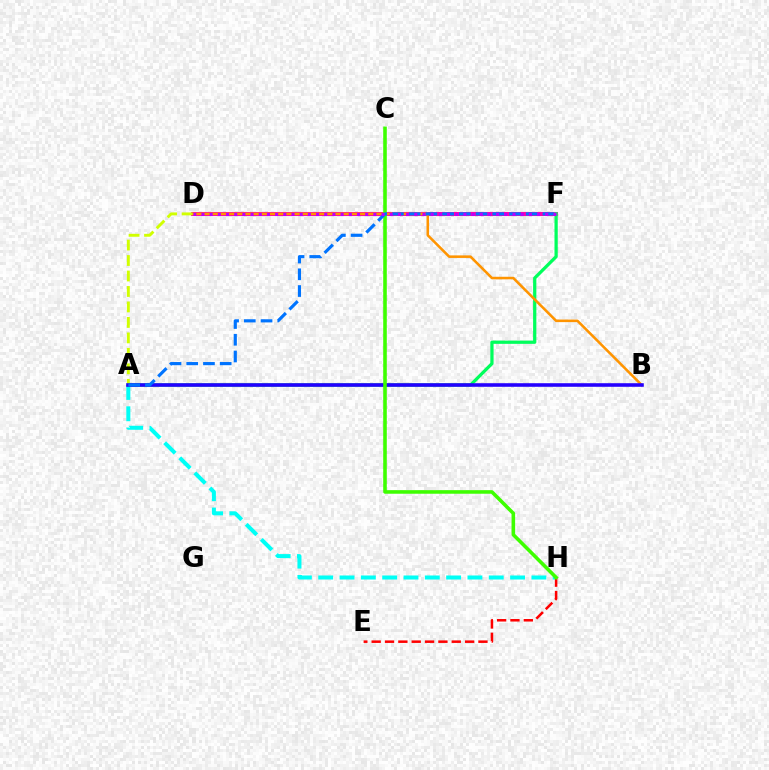{('A', 'H'): [{'color': '#00fff6', 'line_style': 'dashed', 'thickness': 2.9}], ('E', 'H'): [{'color': '#ff0000', 'line_style': 'dashed', 'thickness': 1.81}], ('D', 'F'): [{'color': '#ff00ac', 'line_style': 'solid', 'thickness': 2.94}, {'color': '#b900ff', 'line_style': 'dotted', 'thickness': 2.22}], ('A', 'F'): [{'color': '#00ff5c', 'line_style': 'solid', 'thickness': 2.34}, {'color': '#0074ff', 'line_style': 'dashed', 'thickness': 2.27}], ('B', 'D'): [{'color': '#ff9400', 'line_style': 'solid', 'thickness': 1.84}], ('A', 'D'): [{'color': '#d1ff00', 'line_style': 'dashed', 'thickness': 2.1}], ('A', 'B'): [{'color': '#2500ff', 'line_style': 'solid', 'thickness': 2.57}], ('C', 'H'): [{'color': '#3dff00', 'line_style': 'solid', 'thickness': 2.58}]}